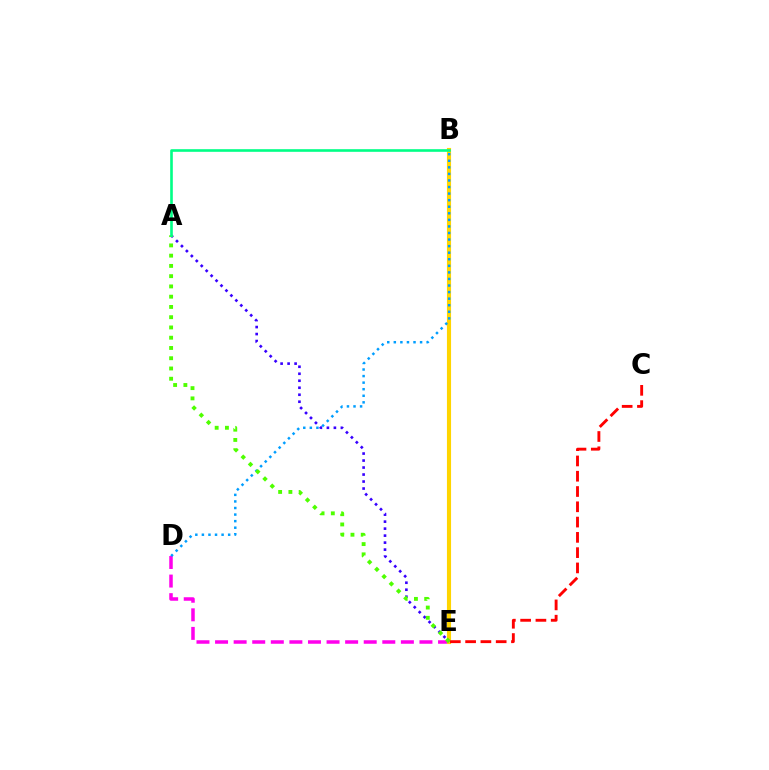{('D', 'E'): [{'color': '#ff00ed', 'line_style': 'dashed', 'thickness': 2.52}], ('B', 'E'): [{'color': '#ffd500', 'line_style': 'solid', 'thickness': 2.97}], ('C', 'E'): [{'color': '#ff0000', 'line_style': 'dashed', 'thickness': 2.08}], ('A', 'E'): [{'color': '#3700ff', 'line_style': 'dotted', 'thickness': 1.9}, {'color': '#4fff00', 'line_style': 'dotted', 'thickness': 2.79}], ('B', 'D'): [{'color': '#009eff', 'line_style': 'dotted', 'thickness': 1.78}], ('A', 'B'): [{'color': '#00ff86', 'line_style': 'solid', 'thickness': 1.89}]}